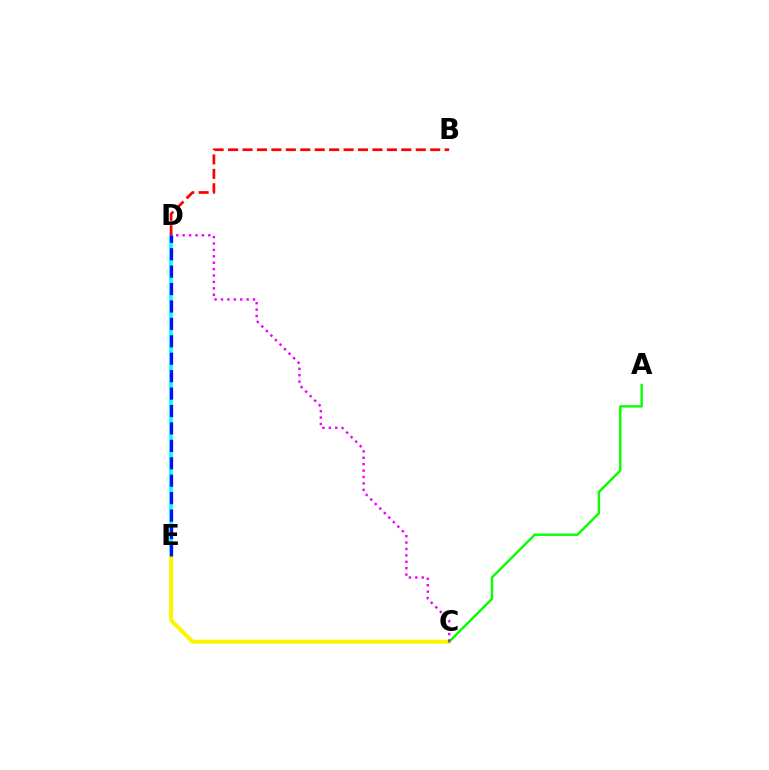{('D', 'E'): [{'color': '#00fff6', 'line_style': 'solid', 'thickness': 2.59}, {'color': '#0010ff', 'line_style': 'dashed', 'thickness': 2.37}], ('C', 'E'): [{'color': '#fcf500', 'line_style': 'solid', 'thickness': 2.86}], ('B', 'D'): [{'color': '#ff0000', 'line_style': 'dashed', 'thickness': 1.96}], ('A', 'C'): [{'color': '#08ff00', 'line_style': 'solid', 'thickness': 1.72}], ('C', 'D'): [{'color': '#ee00ff', 'line_style': 'dotted', 'thickness': 1.74}]}